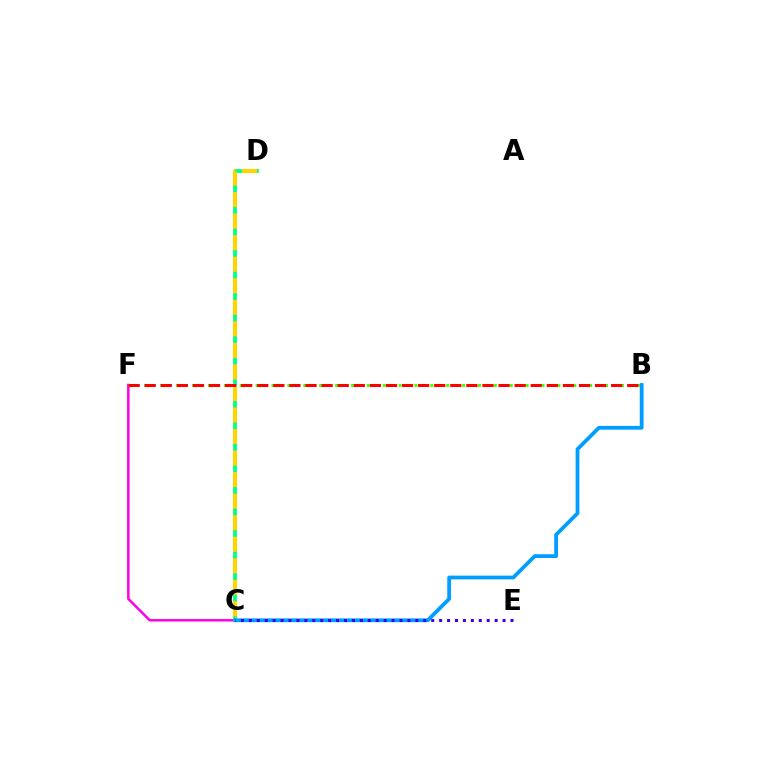{('C', 'F'): [{'color': '#ff00ed', 'line_style': 'solid', 'thickness': 1.8}], ('B', 'F'): [{'color': '#4fff00', 'line_style': 'dotted', 'thickness': 2.16}, {'color': '#ff0000', 'line_style': 'dashed', 'thickness': 2.19}], ('C', 'D'): [{'color': '#00ff86', 'line_style': 'solid', 'thickness': 2.75}, {'color': '#ffd500', 'line_style': 'dashed', 'thickness': 2.93}], ('B', 'C'): [{'color': '#009eff', 'line_style': 'solid', 'thickness': 2.72}], ('C', 'E'): [{'color': '#3700ff', 'line_style': 'dotted', 'thickness': 2.15}]}